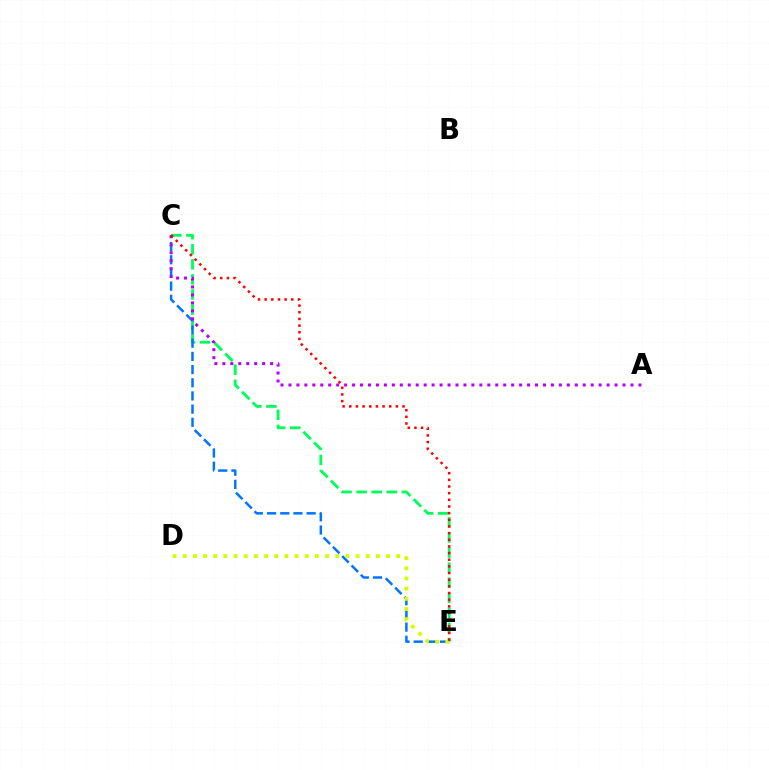{('C', 'E'): [{'color': '#00ff5c', 'line_style': 'dashed', 'thickness': 2.05}, {'color': '#0074ff', 'line_style': 'dashed', 'thickness': 1.79}, {'color': '#ff0000', 'line_style': 'dotted', 'thickness': 1.81}], ('A', 'C'): [{'color': '#b900ff', 'line_style': 'dotted', 'thickness': 2.16}], ('D', 'E'): [{'color': '#d1ff00', 'line_style': 'dotted', 'thickness': 2.76}]}